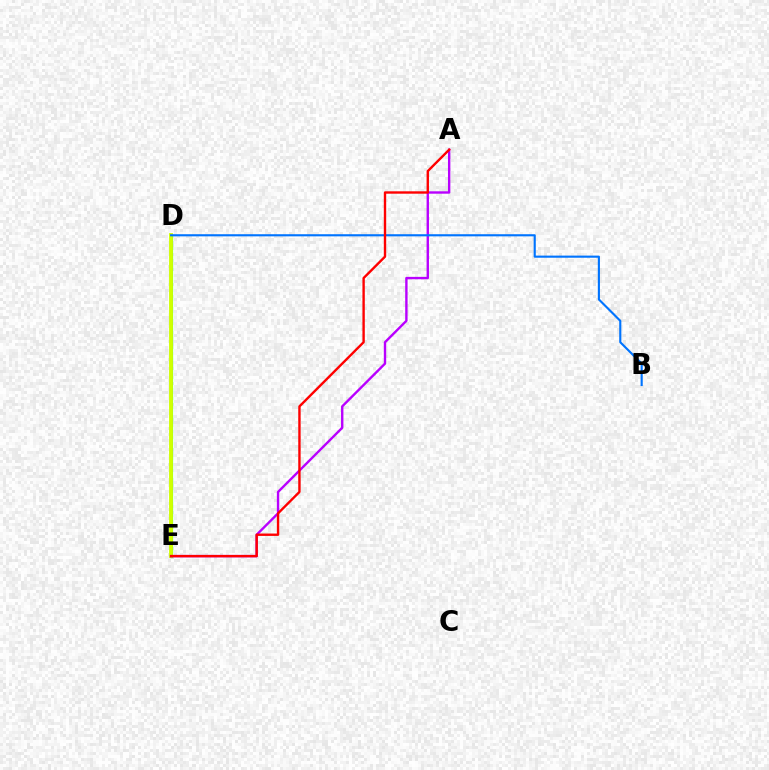{('D', 'E'): [{'color': '#00ff5c', 'line_style': 'solid', 'thickness': 2.26}, {'color': '#d1ff00', 'line_style': 'solid', 'thickness': 2.76}], ('A', 'E'): [{'color': '#b900ff', 'line_style': 'solid', 'thickness': 1.72}, {'color': '#ff0000', 'line_style': 'solid', 'thickness': 1.72}], ('B', 'D'): [{'color': '#0074ff', 'line_style': 'solid', 'thickness': 1.53}]}